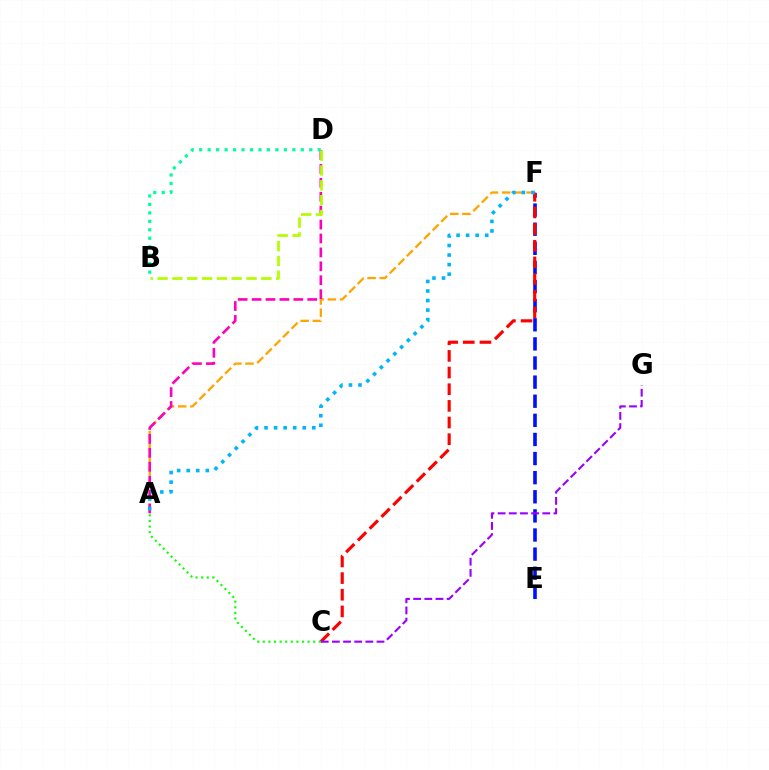{('A', 'F'): [{'color': '#ffa500', 'line_style': 'dashed', 'thickness': 1.65}, {'color': '#00b5ff', 'line_style': 'dotted', 'thickness': 2.6}], ('E', 'F'): [{'color': '#0010ff', 'line_style': 'dashed', 'thickness': 2.6}], ('C', 'F'): [{'color': '#ff0000', 'line_style': 'dashed', 'thickness': 2.26}], ('C', 'G'): [{'color': '#9b00ff', 'line_style': 'dashed', 'thickness': 1.52}], ('A', 'D'): [{'color': '#ff00bd', 'line_style': 'dashed', 'thickness': 1.89}], ('B', 'D'): [{'color': '#00ff9d', 'line_style': 'dotted', 'thickness': 2.3}, {'color': '#b3ff00', 'line_style': 'dashed', 'thickness': 2.01}], ('A', 'C'): [{'color': '#08ff00', 'line_style': 'dotted', 'thickness': 1.52}]}